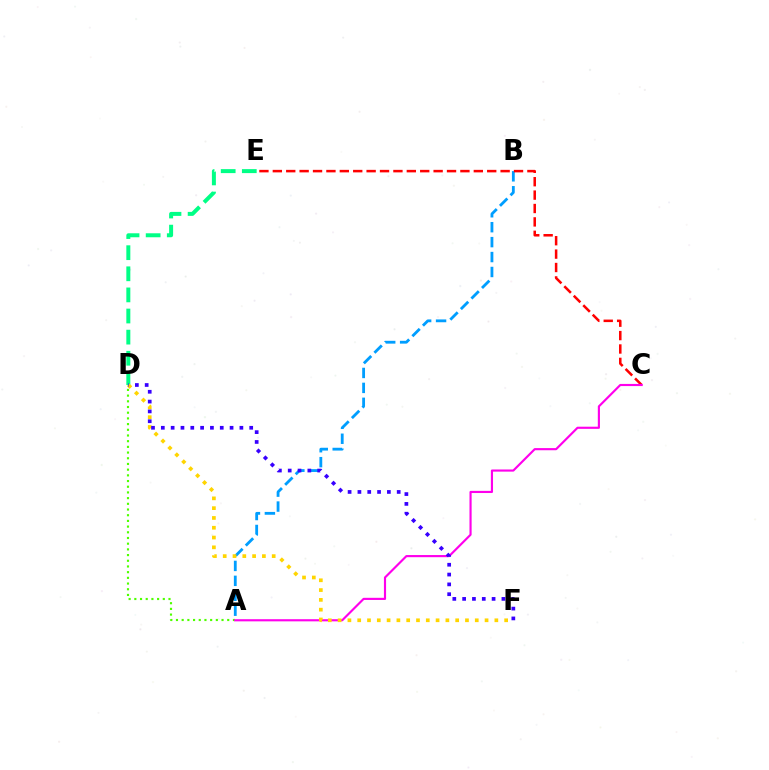{('A', 'B'): [{'color': '#009eff', 'line_style': 'dashed', 'thickness': 2.03}], ('C', 'E'): [{'color': '#ff0000', 'line_style': 'dashed', 'thickness': 1.82}], ('D', 'E'): [{'color': '#00ff86', 'line_style': 'dashed', 'thickness': 2.87}], ('A', 'D'): [{'color': '#4fff00', 'line_style': 'dotted', 'thickness': 1.55}], ('A', 'C'): [{'color': '#ff00ed', 'line_style': 'solid', 'thickness': 1.55}], ('D', 'F'): [{'color': '#ffd500', 'line_style': 'dotted', 'thickness': 2.66}, {'color': '#3700ff', 'line_style': 'dotted', 'thickness': 2.67}]}